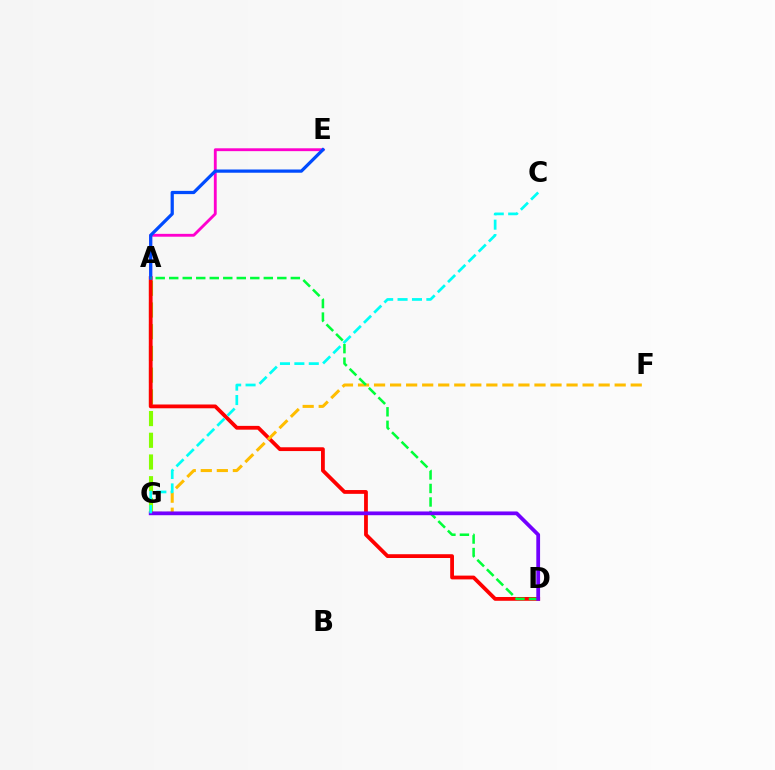{('A', 'G'): [{'color': '#84ff00', 'line_style': 'dashed', 'thickness': 2.95}], ('A', 'D'): [{'color': '#ff0000', 'line_style': 'solid', 'thickness': 2.73}, {'color': '#00ff39', 'line_style': 'dashed', 'thickness': 1.84}], ('A', 'E'): [{'color': '#ff00cf', 'line_style': 'solid', 'thickness': 2.06}, {'color': '#004bff', 'line_style': 'solid', 'thickness': 2.33}], ('F', 'G'): [{'color': '#ffbd00', 'line_style': 'dashed', 'thickness': 2.18}], ('D', 'G'): [{'color': '#7200ff', 'line_style': 'solid', 'thickness': 2.71}], ('C', 'G'): [{'color': '#00fff6', 'line_style': 'dashed', 'thickness': 1.96}]}